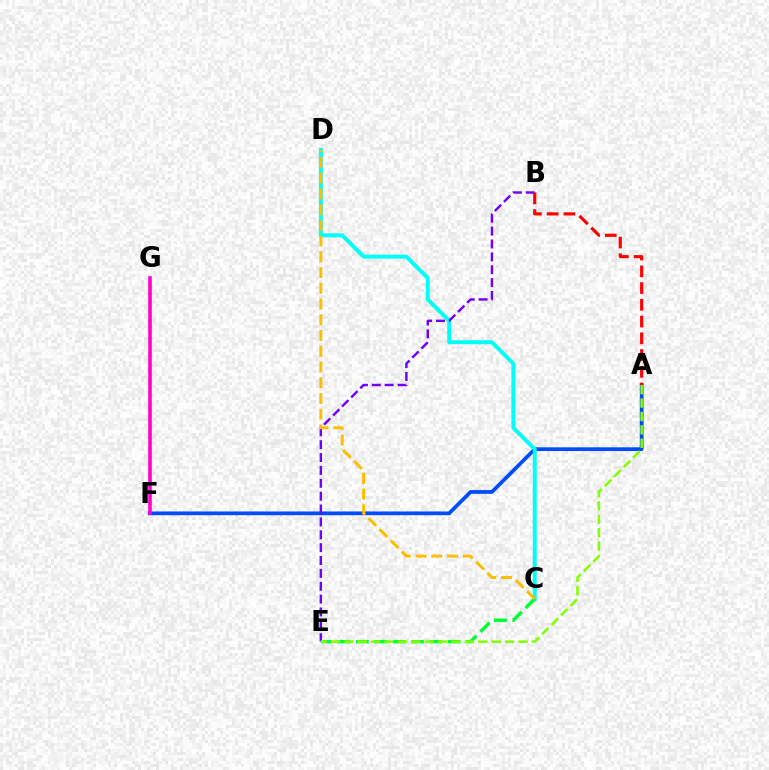{('A', 'F'): [{'color': '#004bff', 'line_style': 'solid', 'thickness': 2.68}], ('C', 'D'): [{'color': '#00fff6', 'line_style': 'solid', 'thickness': 2.84}, {'color': '#ffbd00', 'line_style': 'dashed', 'thickness': 2.14}], ('B', 'E'): [{'color': '#7200ff', 'line_style': 'dashed', 'thickness': 1.75}], ('C', 'E'): [{'color': '#00ff39', 'line_style': 'dashed', 'thickness': 2.5}], ('A', 'E'): [{'color': '#84ff00', 'line_style': 'dashed', 'thickness': 1.82}], ('F', 'G'): [{'color': '#ff00cf', 'line_style': 'solid', 'thickness': 2.59}], ('A', 'B'): [{'color': '#ff0000', 'line_style': 'dashed', 'thickness': 2.27}]}